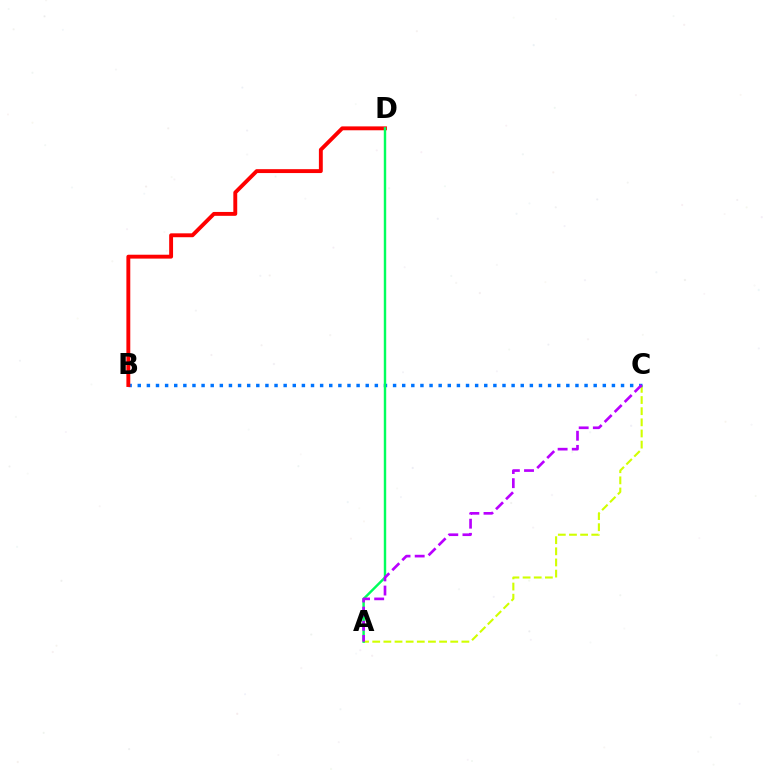{('A', 'C'): [{'color': '#d1ff00', 'line_style': 'dashed', 'thickness': 1.51}, {'color': '#b900ff', 'line_style': 'dashed', 'thickness': 1.92}], ('B', 'C'): [{'color': '#0074ff', 'line_style': 'dotted', 'thickness': 2.48}], ('B', 'D'): [{'color': '#ff0000', 'line_style': 'solid', 'thickness': 2.8}], ('A', 'D'): [{'color': '#00ff5c', 'line_style': 'solid', 'thickness': 1.74}]}